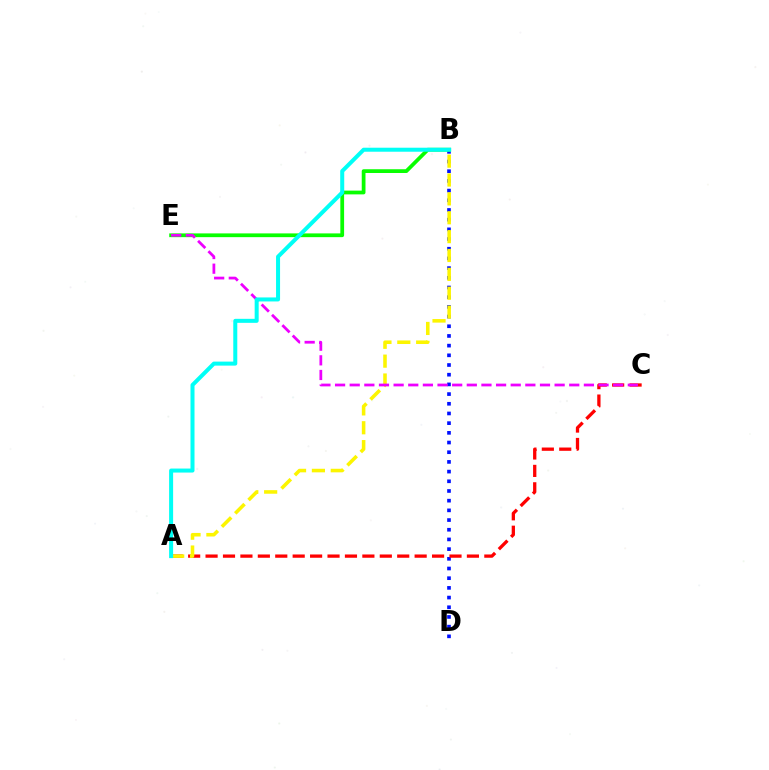{('B', 'D'): [{'color': '#0010ff', 'line_style': 'dotted', 'thickness': 2.63}], ('A', 'C'): [{'color': '#ff0000', 'line_style': 'dashed', 'thickness': 2.37}], ('B', 'E'): [{'color': '#08ff00', 'line_style': 'solid', 'thickness': 2.71}], ('A', 'B'): [{'color': '#fcf500', 'line_style': 'dashed', 'thickness': 2.56}, {'color': '#00fff6', 'line_style': 'solid', 'thickness': 2.89}], ('C', 'E'): [{'color': '#ee00ff', 'line_style': 'dashed', 'thickness': 1.99}]}